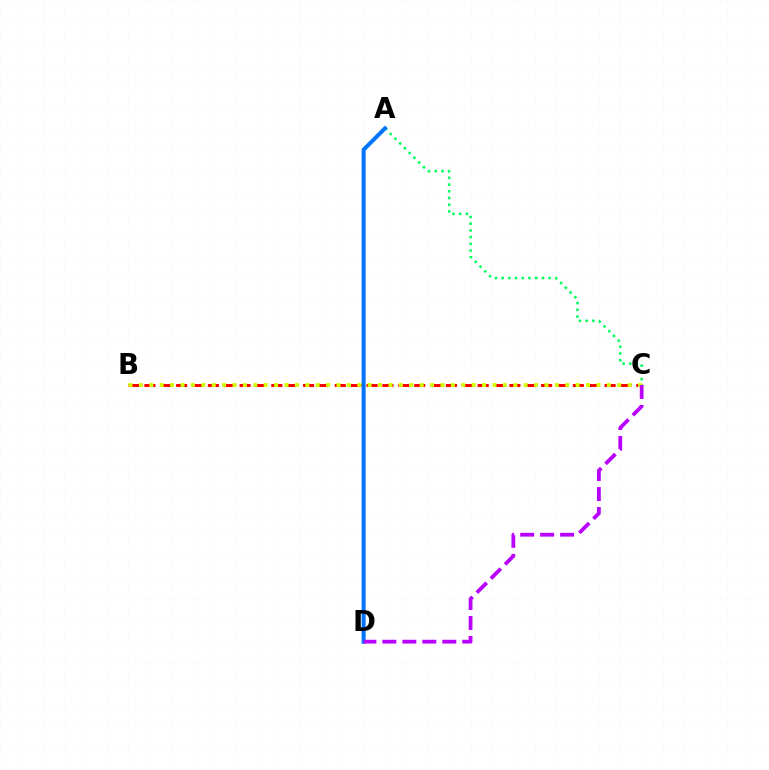{('B', 'C'): [{'color': '#ff0000', 'line_style': 'dashed', 'thickness': 2.16}, {'color': '#d1ff00', 'line_style': 'dotted', 'thickness': 2.83}], ('A', 'C'): [{'color': '#00ff5c', 'line_style': 'dotted', 'thickness': 1.83}], ('A', 'D'): [{'color': '#0074ff', 'line_style': 'solid', 'thickness': 2.88}], ('C', 'D'): [{'color': '#b900ff', 'line_style': 'dashed', 'thickness': 2.71}]}